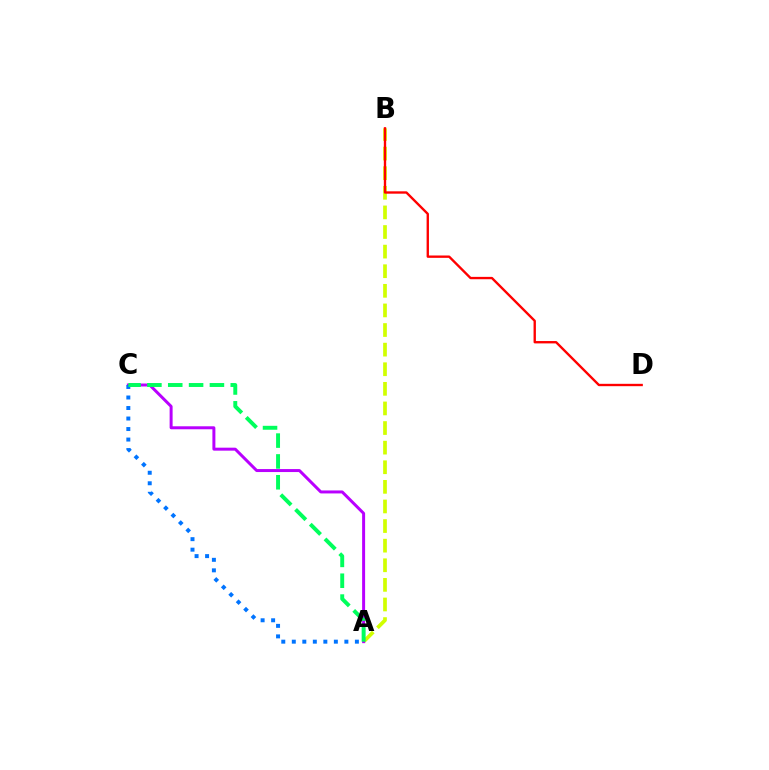{('A', 'B'): [{'color': '#d1ff00', 'line_style': 'dashed', 'thickness': 2.66}], ('A', 'C'): [{'color': '#b900ff', 'line_style': 'solid', 'thickness': 2.15}, {'color': '#0074ff', 'line_style': 'dotted', 'thickness': 2.86}, {'color': '#00ff5c', 'line_style': 'dashed', 'thickness': 2.83}], ('B', 'D'): [{'color': '#ff0000', 'line_style': 'solid', 'thickness': 1.7}]}